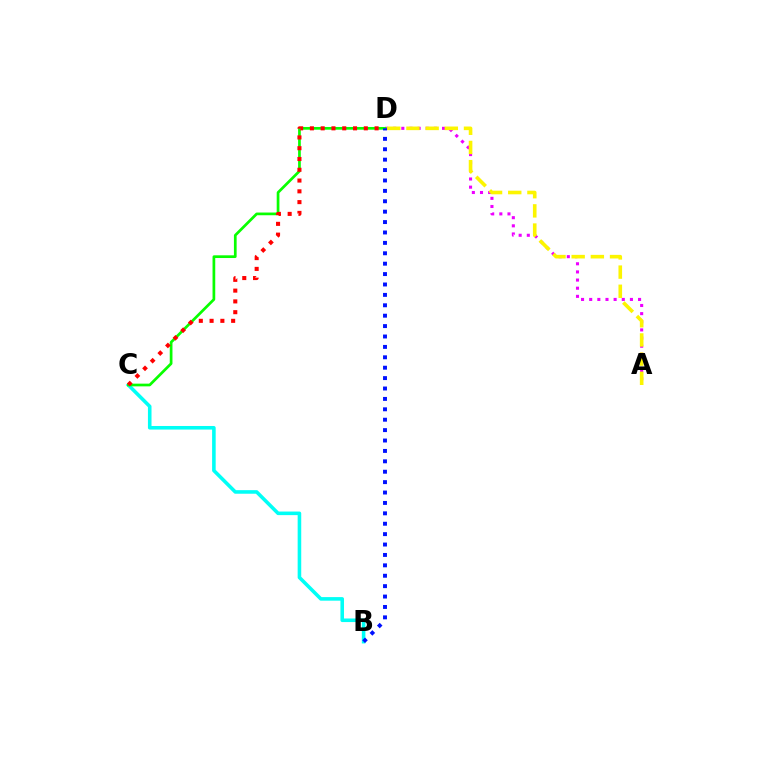{('A', 'D'): [{'color': '#ee00ff', 'line_style': 'dotted', 'thickness': 2.21}, {'color': '#fcf500', 'line_style': 'dashed', 'thickness': 2.61}], ('B', 'C'): [{'color': '#00fff6', 'line_style': 'solid', 'thickness': 2.57}], ('C', 'D'): [{'color': '#08ff00', 'line_style': 'solid', 'thickness': 1.95}, {'color': '#ff0000', 'line_style': 'dotted', 'thickness': 2.93}], ('B', 'D'): [{'color': '#0010ff', 'line_style': 'dotted', 'thickness': 2.83}]}